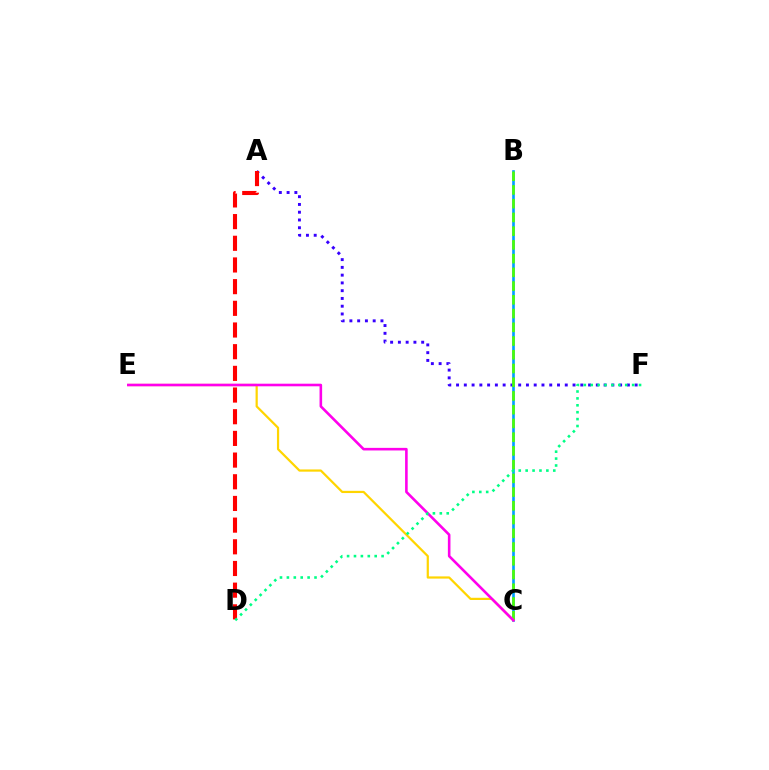{('A', 'F'): [{'color': '#3700ff', 'line_style': 'dotted', 'thickness': 2.11}], ('B', 'C'): [{'color': '#009eff', 'line_style': 'solid', 'thickness': 1.9}, {'color': '#4fff00', 'line_style': 'dashed', 'thickness': 1.87}], ('C', 'E'): [{'color': '#ffd500', 'line_style': 'solid', 'thickness': 1.59}, {'color': '#ff00ed', 'line_style': 'solid', 'thickness': 1.87}], ('A', 'D'): [{'color': '#ff0000', 'line_style': 'dashed', 'thickness': 2.95}], ('D', 'F'): [{'color': '#00ff86', 'line_style': 'dotted', 'thickness': 1.88}]}